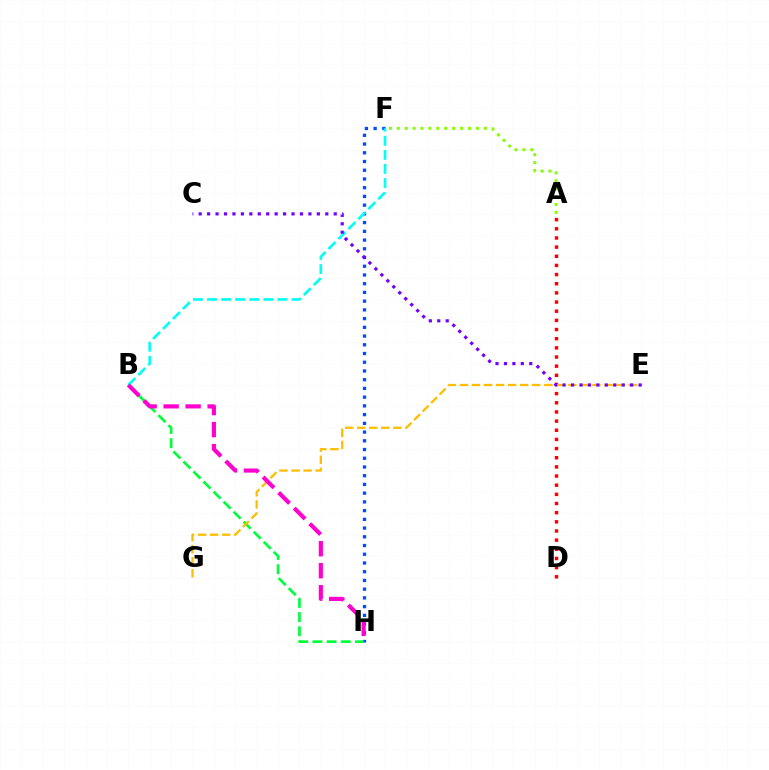{('A', 'D'): [{'color': '#ff0000', 'line_style': 'dotted', 'thickness': 2.49}], ('A', 'F'): [{'color': '#84ff00', 'line_style': 'dotted', 'thickness': 2.15}], ('F', 'H'): [{'color': '#004bff', 'line_style': 'dotted', 'thickness': 2.37}], ('B', 'H'): [{'color': '#00ff39', 'line_style': 'dashed', 'thickness': 1.93}, {'color': '#ff00cf', 'line_style': 'dashed', 'thickness': 2.99}], ('E', 'G'): [{'color': '#ffbd00', 'line_style': 'dashed', 'thickness': 1.64}], ('B', 'F'): [{'color': '#00fff6', 'line_style': 'dashed', 'thickness': 1.91}], ('C', 'E'): [{'color': '#7200ff', 'line_style': 'dotted', 'thickness': 2.29}]}